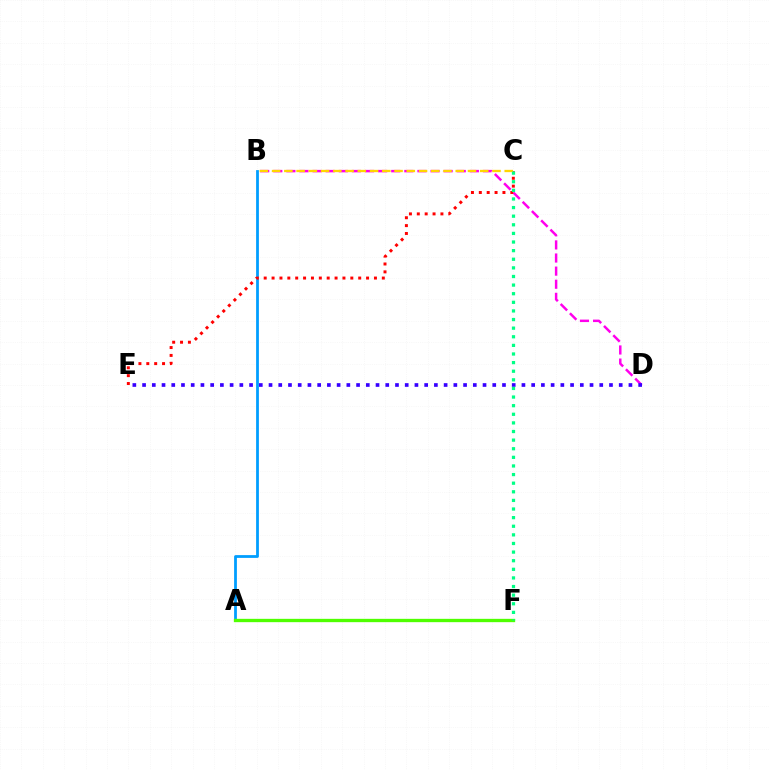{('A', 'B'): [{'color': '#009eff', 'line_style': 'solid', 'thickness': 2.0}], ('B', 'D'): [{'color': '#ff00ed', 'line_style': 'dashed', 'thickness': 1.78}], ('C', 'E'): [{'color': '#ff0000', 'line_style': 'dotted', 'thickness': 2.14}], ('A', 'F'): [{'color': '#4fff00', 'line_style': 'solid', 'thickness': 2.39}], ('B', 'C'): [{'color': '#ffd500', 'line_style': 'dashed', 'thickness': 1.66}], ('D', 'E'): [{'color': '#3700ff', 'line_style': 'dotted', 'thickness': 2.64}], ('C', 'F'): [{'color': '#00ff86', 'line_style': 'dotted', 'thickness': 2.34}]}